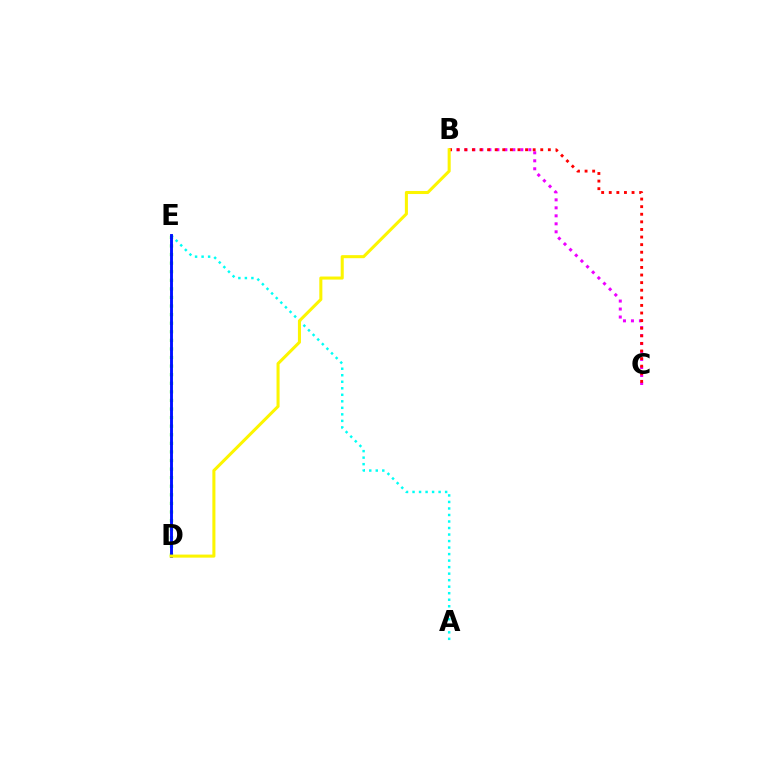{('B', 'C'): [{'color': '#ee00ff', 'line_style': 'dotted', 'thickness': 2.17}, {'color': '#ff0000', 'line_style': 'dotted', 'thickness': 2.06}], ('A', 'E'): [{'color': '#00fff6', 'line_style': 'dotted', 'thickness': 1.77}], ('D', 'E'): [{'color': '#08ff00', 'line_style': 'dotted', 'thickness': 2.33}, {'color': '#0010ff', 'line_style': 'solid', 'thickness': 2.08}], ('B', 'D'): [{'color': '#fcf500', 'line_style': 'solid', 'thickness': 2.2}]}